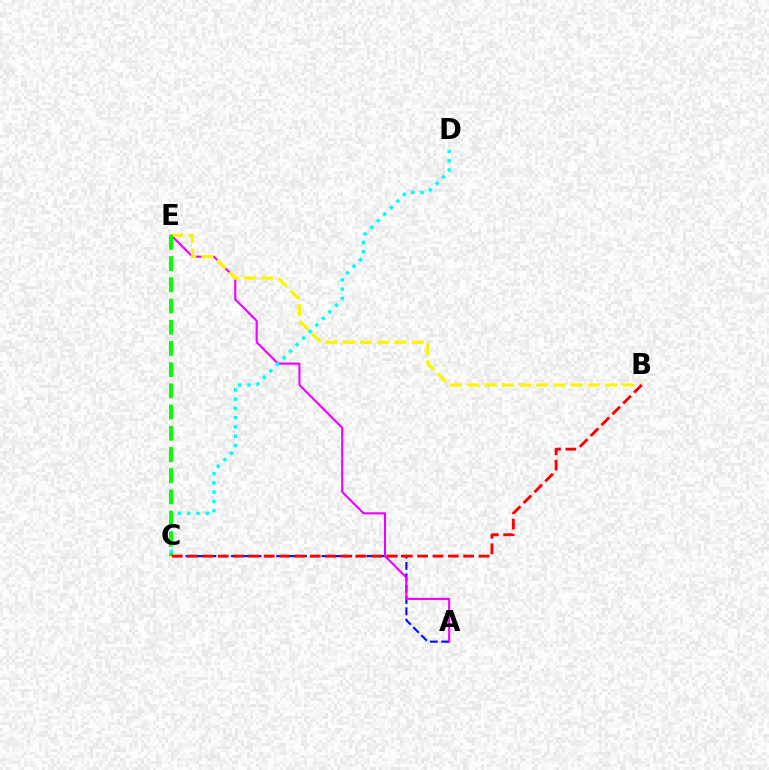{('A', 'C'): [{'color': '#0010ff', 'line_style': 'dashed', 'thickness': 1.54}], ('A', 'E'): [{'color': '#ee00ff', 'line_style': 'solid', 'thickness': 1.51}], ('B', 'E'): [{'color': '#fcf500', 'line_style': 'dashed', 'thickness': 2.34}], ('C', 'D'): [{'color': '#00fff6', 'line_style': 'dotted', 'thickness': 2.52}], ('C', 'E'): [{'color': '#08ff00', 'line_style': 'dashed', 'thickness': 2.88}], ('B', 'C'): [{'color': '#ff0000', 'line_style': 'dashed', 'thickness': 2.08}]}